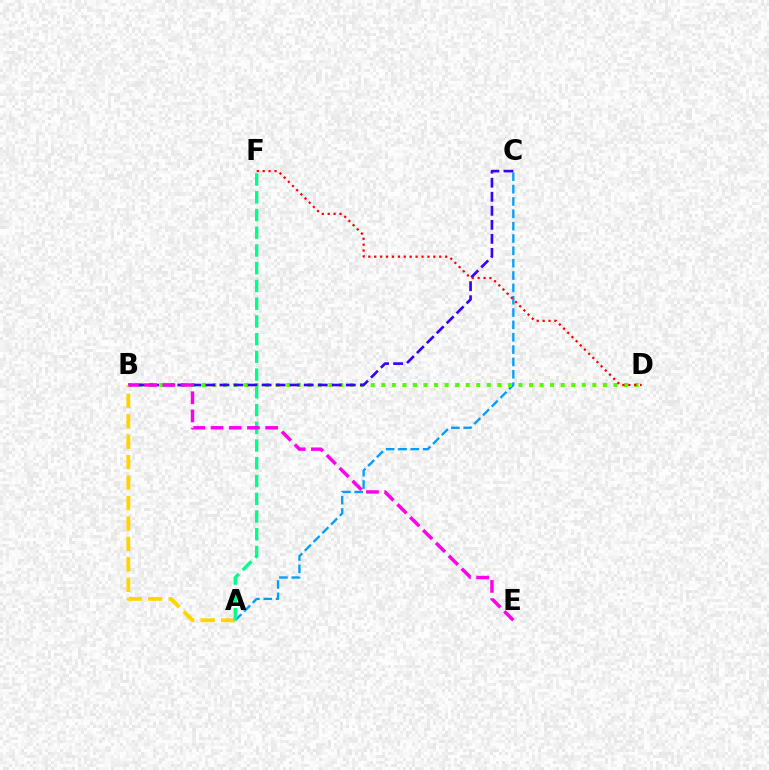{('A', 'C'): [{'color': '#009eff', 'line_style': 'dashed', 'thickness': 1.68}], ('B', 'D'): [{'color': '#4fff00', 'line_style': 'dotted', 'thickness': 2.87}], ('B', 'C'): [{'color': '#3700ff', 'line_style': 'dashed', 'thickness': 1.91}], ('A', 'B'): [{'color': '#ffd500', 'line_style': 'dashed', 'thickness': 2.78}], ('A', 'F'): [{'color': '#00ff86', 'line_style': 'dashed', 'thickness': 2.41}], ('D', 'F'): [{'color': '#ff0000', 'line_style': 'dotted', 'thickness': 1.61}], ('B', 'E'): [{'color': '#ff00ed', 'line_style': 'dashed', 'thickness': 2.47}]}